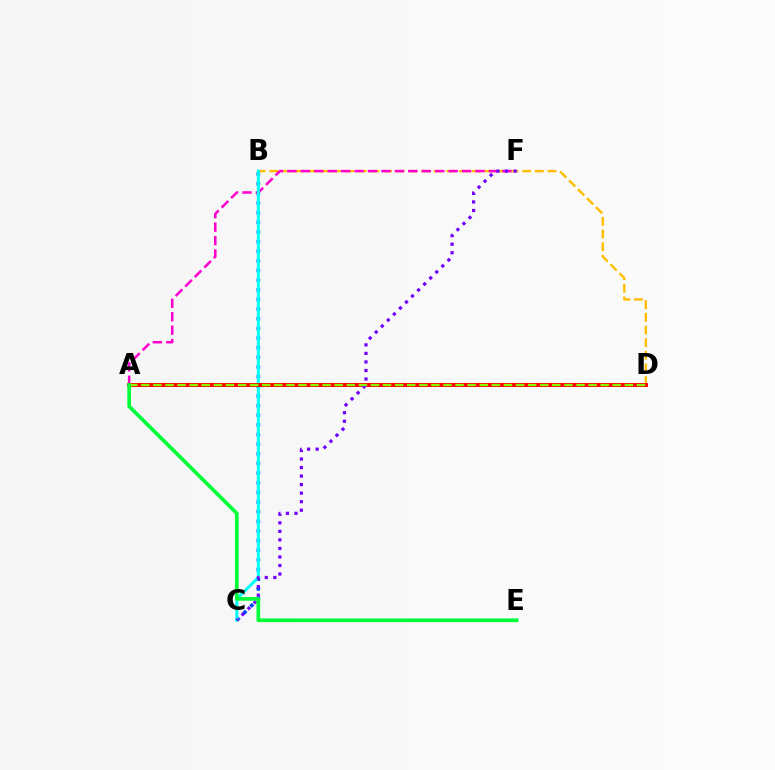{('B', 'D'): [{'color': '#ffbd00', 'line_style': 'dashed', 'thickness': 1.72}], ('B', 'C'): [{'color': '#004bff', 'line_style': 'dotted', 'thickness': 2.62}, {'color': '#00fff6', 'line_style': 'solid', 'thickness': 2.15}], ('A', 'F'): [{'color': '#ff00cf', 'line_style': 'dashed', 'thickness': 1.83}], ('A', 'D'): [{'color': '#ff0000', 'line_style': 'solid', 'thickness': 2.86}, {'color': '#84ff00', 'line_style': 'dashed', 'thickness': 1.64}], ('C', 'F'): [{'color': '#7200ff', 'line_style': 'dotted', 'thickness': 2.32}], ('A', 'E'): [{'color': '#00ff39', 'line_style': 'solid', 'thickness': 2.65}]}